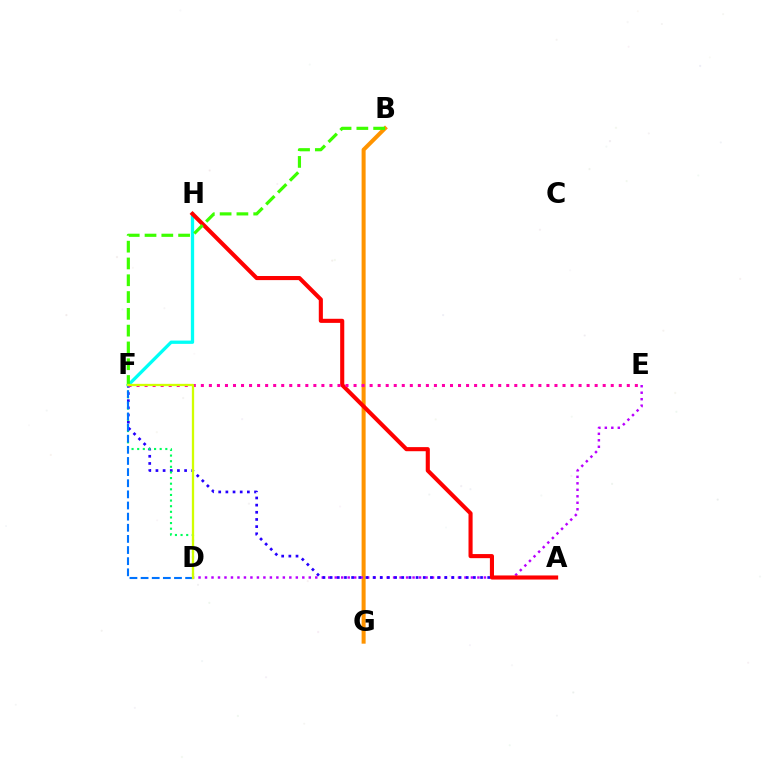{('B', 'G'): [{'color': '#ff9400', 'line_style': 'solid', 'thickness': 2.89}], ('F', 'H'): [{'color': '#00fff6', 'line_style': 'solid', 'thickness': 2.37}], ('D', 'E'): [{'color': '#b900ff', 'line_style': 'dotted', 'thickness': 1.76}], ('A', 'F'): [{'color': '#2500ff', 'line_style': 'dotted', 'thickness': 1.95}], ('A', 'H'): [{'color': '#ff0000', 'line_style': 'solid', 'thickness': 2.95}], ('D', 'F'): [{'color': '#00ff5c', 'line_style': 'dotted', 'thickness': 1.53}, {'color': '#0074ff', 'line_style': 'dashed', 'thickness': 1.51}, {'color': '#d1ff00', 'line_style': 'solid', 'thickness': 1.65}], ('E', 'F'): [{'color': '#ff00ac', 'line_style': 'dotted', 'thickness': 2.18}], ('B', 'F'): [{'color': '#3dff00', 'line_style': 'dashed', 'thickness': 2.28}]}